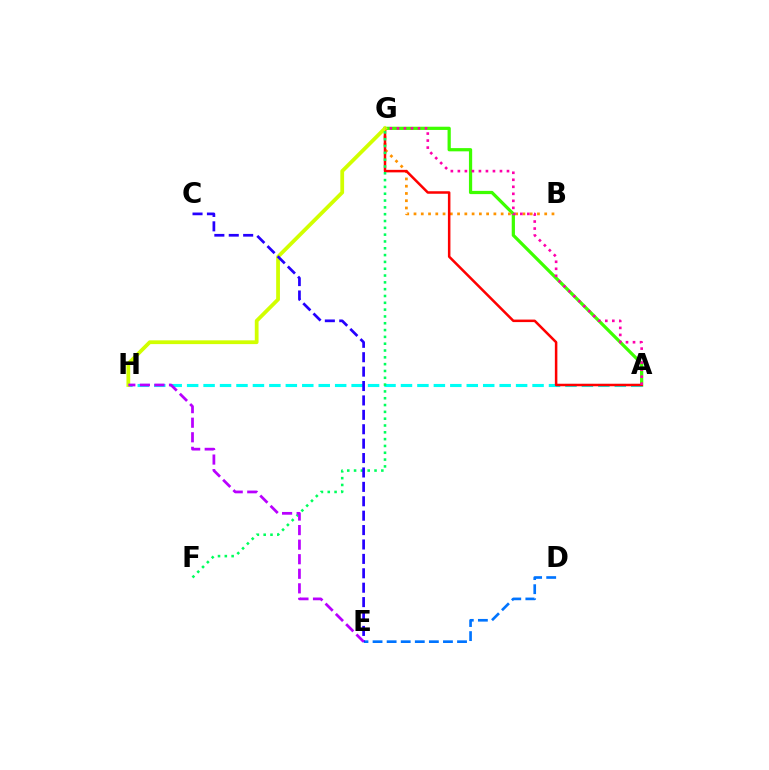{('A', 'G'): [{'color': '#3dff00', 'line_style': 'solid', 'thickness': 2.32}, {'color': '#ff0000', 'line_style': 'solid', 'thickness': 1.81}, {'color': '#ff00ac', 'line_style': 'dotted', 'thickness': 1.91}], ('A', 'H'): [{'color': '#00fff6', 'line_style': 'dashed', 'thickness': 2.23}], ('B', 'G'): [{'color': '#ff9400', 'line_style': 'dotted', 'thickness': 1.97}], ('G', 'H'): [{'color': '#d1ff00', 'line_style': 'solid', 'thickness': 2.71}], ('F', 'G'): [{'color': '#00ff5c', 'line_style': 'dotted', 'thickness': 1.85}], ('D', 'E'): [{'color': '#0074ff', 'line_style': 'dashed', 'thickness': 1.91}], ('C', 'E'): [{'color': '#2500ff', 'line_style': 'dashed', 'thickness': 1.96}], ('E', 'H'): [{'color': '#b900ff', 'line_style': 'dashed', 'thickness': 1.98}]}